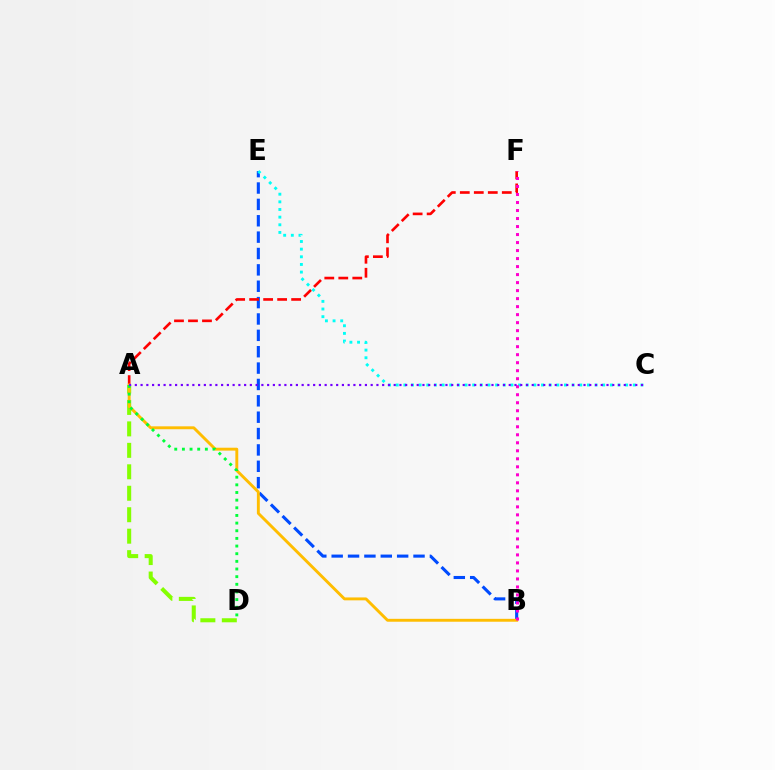{('B', 'E'): [{'color': '#004bff', 'line_style': 'dashed', 'thickness': 2.22}], ('A', 'F'): [{'color': '#ff0000', 'line_style': 'dashed', 'thickness': 1.9}], ('C', 'E'): [{'color': '#00fff6', 'line_style': 'dotted', 'thickness': 2.08}], ('A', 'D'): [{'color': '#84ff00', 'line_style': 'dashed', 'thickness': 2.92}, {'color': '#00ff39', 'line_style': 'dotted', 'thickness': 2.08}], ('A', 'B'): [{'color': '#ffbd00', 'line_style': 'solid', 'thickness': 2.09}], ('B', 'F'): [{'color': '#ff00cf', 'line_style': 'dotted', 'thickness': 2.18}], ('A', 'C'): [{'color': '#7200ff', 'line_style': 'dotted', 'thickness': 1.56}]}